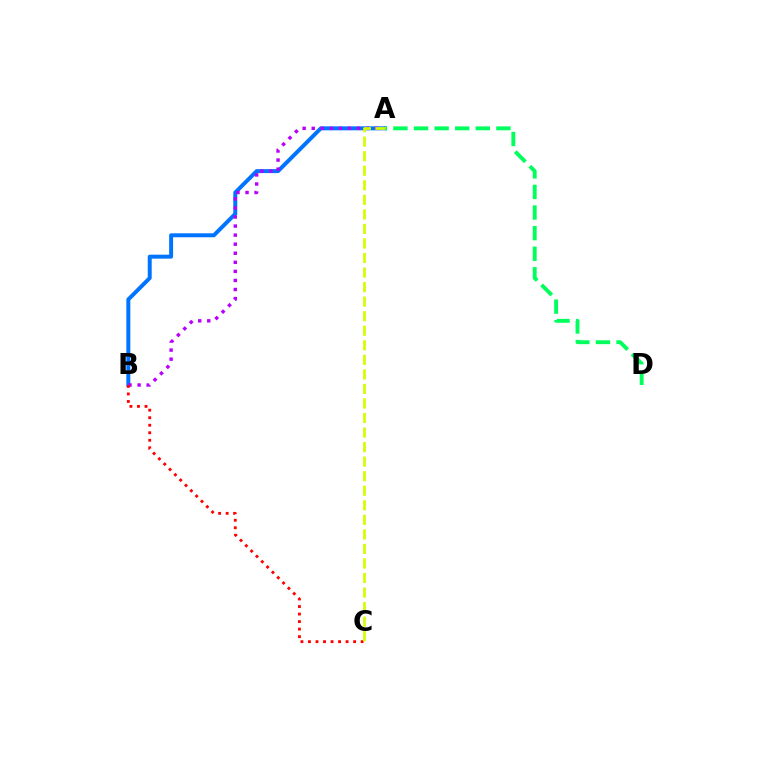{('A', 'B'): [{'color': '#0074ff', 'line_style': 'solid', 'thickness': 2.85}, {'color': '#b900ff', 'line_style': 'dotted', 'thickness': 2.46}], ('B', 'C'): [{'color': '#ff0000', 'line_style': 'dotted', 'thickness': 2.04}], ('A', 'D'): [{'color': '#00ff5c', 'line_style': 'dashed', 'thickness': 2.8}], ('A', 'C'): [{'color': '#d1ff00', 'line_style': 'dashed', 'thickness': 1.98}]}